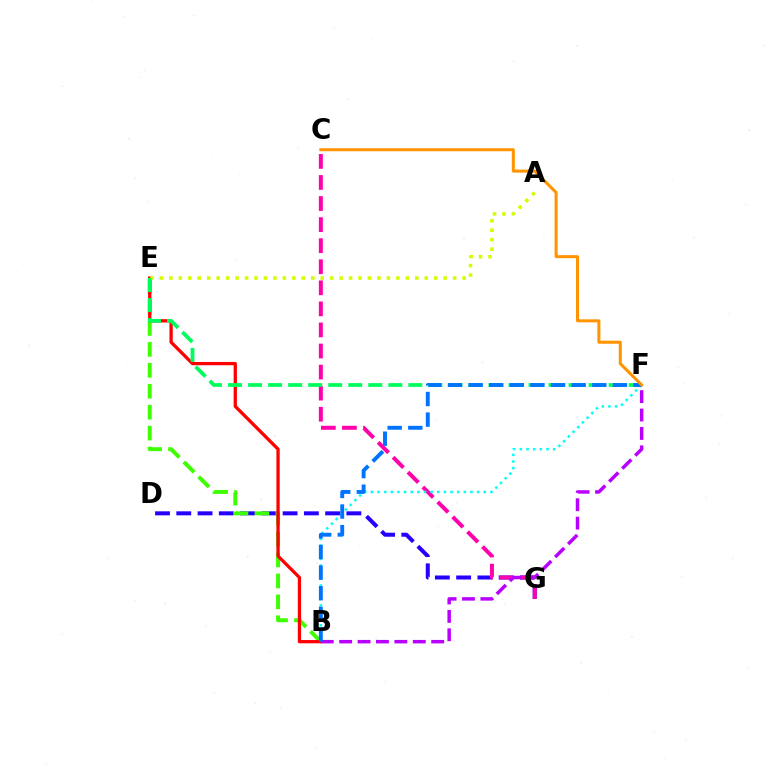{('D', 'G'): [{'color': '#2500ff', 'line_style': 'dashed', 'thickness': 2.89}], ('B', 'E'): [{'color': '#3dff00', 'line_style': 'dashed', 'thickness': 2.84}, {'color': '#ff0000', 'line_style': 'solid', 'thickness': 2.37}], ('C', 'G'): [{'color': '#ff00ac', 'line_style': 'dashed', 'thickness': 2.86}], ('B', 'F'): [{'color': '#00fff6', 'line_style': 'dotted', 'thickness': 1.8}, {'color': '#b900ff', 'line_style': 'dashed', 'thickness': 2.5}, {'color': '#0074ff', 'line_style': 'dashed', 'thickness': 2.8}], ('A', 'E'): [{'color': '#d1ff00', 'line_style': 'dotted', 'thickness': 2.57}], ('E', 'F'): [{'color': '#00ff5c', 'line_style': 'dashed', 'thickness': 2.72}], ('C', 'F'): [{'color': '#ff9400', 'line_style': 'solid', 'thickness': 2.18}]}